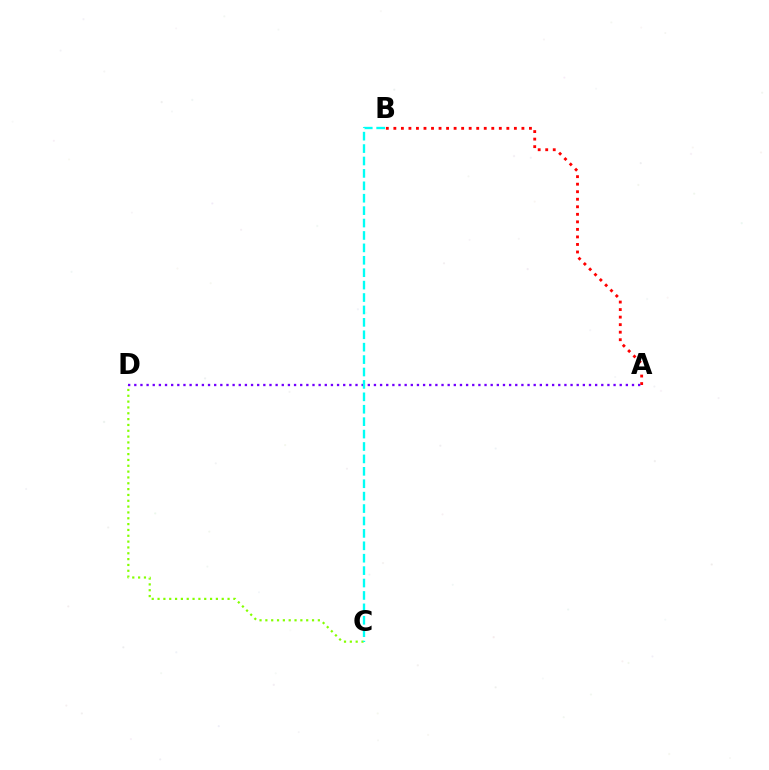{('A', 'B'): [{'color': '#ff0000', 'line_style': 'dotted', 'thickness': 2.05}], ('C', 'D'): [{'color': '#84ff00', 'line_style': 'dotted', 'thickness': 1.58}], ('A', 'D'): [{'color': '#7200ff', 'line_style': 'dotted', 'thickness': 1.67}], ('B', 'C'): [{'color': '#00fff6', 'line_style': 'dashed', 'thickness': 1.69}]}